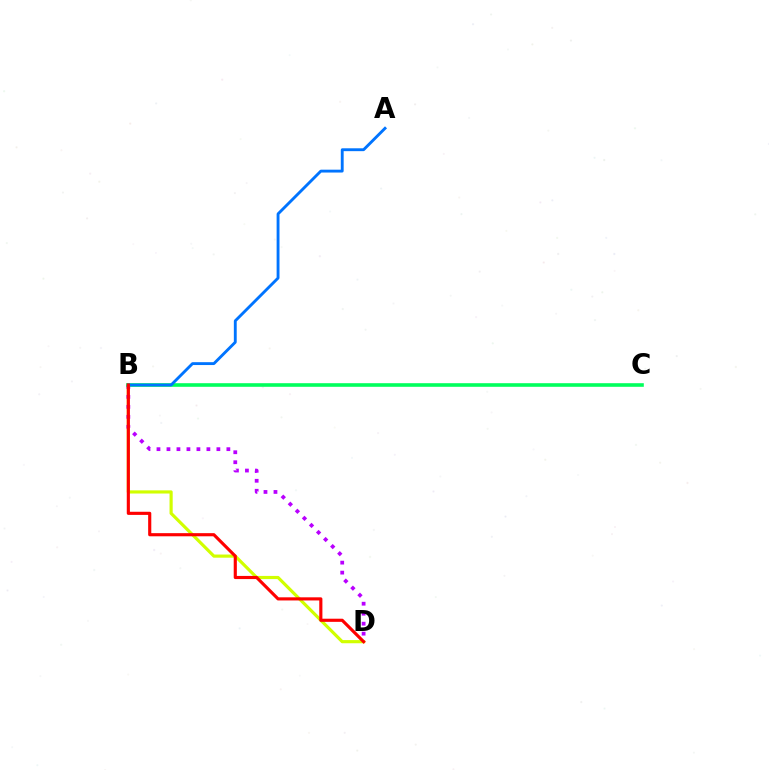{('B', 'D'): [{'color': '#d1ff00', 'line_style': 'solid', 'thickness': 2.28}, {'color': '#b900ff', 'line_style': 'dotted', 'thickness': 2.71}, {'color': '#ff0000', 'line_style': 'solid', 'thickness': 2.26}], ('B', 'C'): [{'color': '#00ff5c', 'line_style': 'solid', 'thickness': 2.59}], ('A', 'B'): [{'color': '#0074ff', 'line_style': 'solid', 'thickness': 2.06}]}